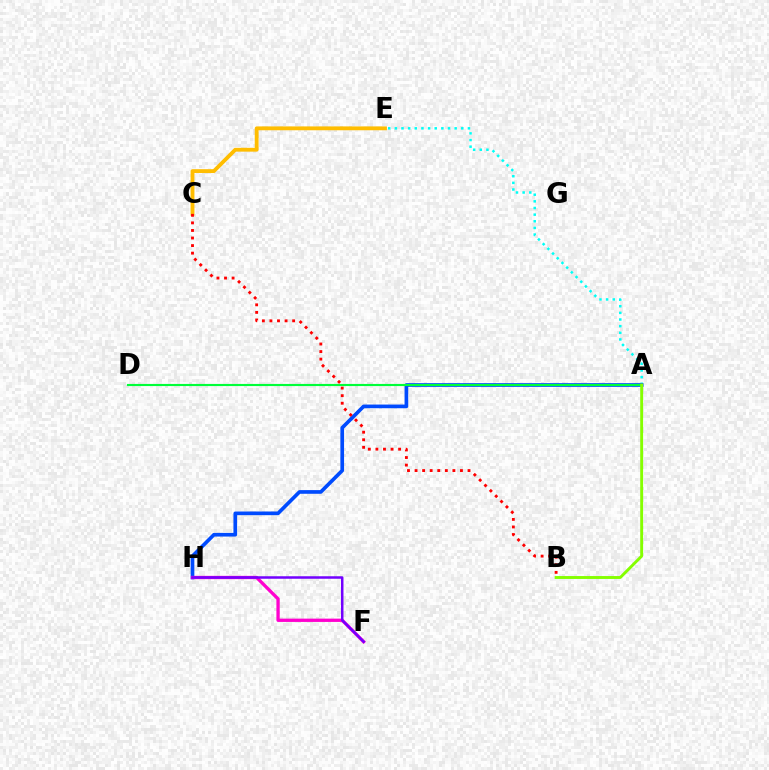{('A', 'E'): [{'color': '#00fff6', 'line_style': 'dotted', 'thickness': 1.81}], ('A', 'H'): [{'color': '#004bff', 'line_style': 'solid', 'thickness': 2.64}], ('A', 'D'): [{'color': '#00ff39', 'line_style': 'solid', 'thickness': 1.54}], ('F', 'H'): [{'color': '#ff00cf', 'line_style': 'solid', 'thickness': 2.38}, {'color': '#7200ff', 'line_style': 'solid', 'thickness': 1.8}], ('C', 'E'): [{'color': '#ffbd00', 'line_style': 'solid', 'thickness': 2.77}], ('A', 'B'): [{'color': '#84ff00', 'line_style': 'solid', 'thickness': 2.09}], ('B', 'C'): [{'color': '#ff0000', 'line_style': 'dotted', 'thickness': 2.06}]}